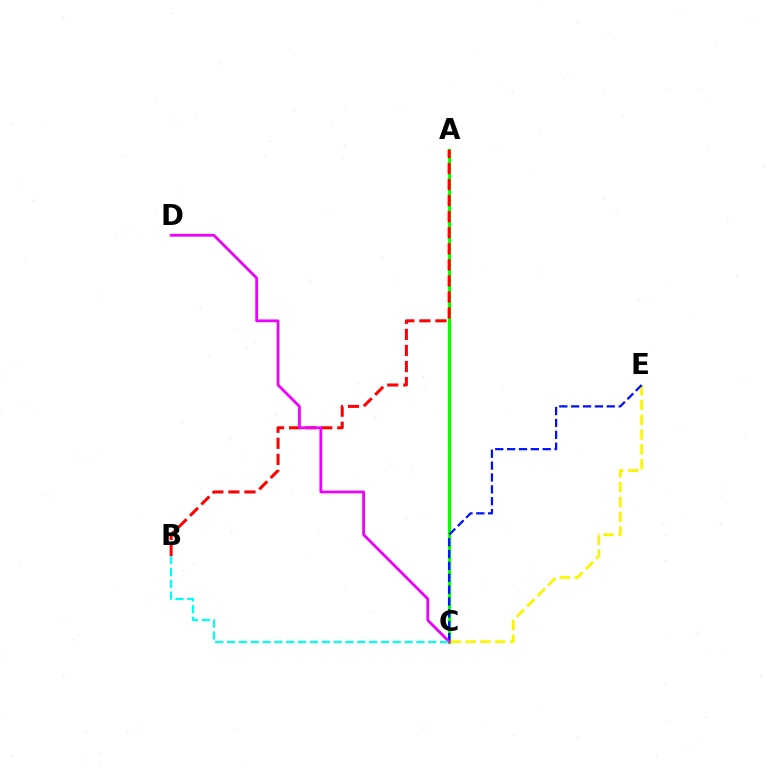{('A', 'C'): [{'color': '#08ff00', 'line_style': 'solid', 'thickness': 2.3}], ('C', 'E'): [{'color': '#fcf500', 'line_style': 'dashed', 'thickness': 2.01}, {'color': '#0010ff', 'line_style': 'dashed', 'thickness': 1.61}], ('A', 'B'): [{'color': '#ff0000', 'line_style': 'dashed', 'thickness': 2.18}], ('C', 'D'): [{'color': '#ee00ff', 'line_style': 'solid', 'thickness': 1.98}], ('B', 'C'): [{'color': '#00fff6', 'line_style': 'dashed', 'thickness': 1.61}]}